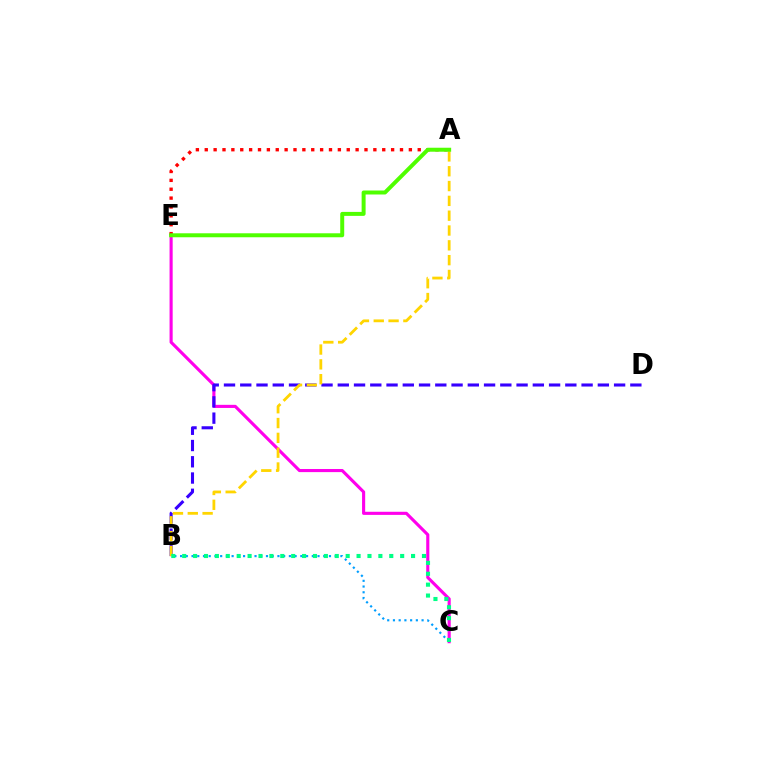{('C', 'E'): [{'color': '#ff00ed', 'line_style': 'solid', 'thickness': 2.24}], ('A', 'E'): [{'color': '#ff0000', 'line_style': 'dotted', 'thickness': 2.41}, {'color': '#4fff00', 'line_style': 'solid', 'thickness': 2.86}], ('B', 'D'): [{'color': '#3700ff', 'line_style': 'dashed', 'thickness': 2.21}], ('A', 'B'): [{'color': '#ffd500', 'line_style': 'dashed', 'thickness': 2.01}], ('B', 'C'): [{'color': '#009eff', 'line_style': 'dotted', 'thickness': 1.56}, {'color': '#00ff86', 'line_style': 'dotted', 'thickness': 2.96}]}